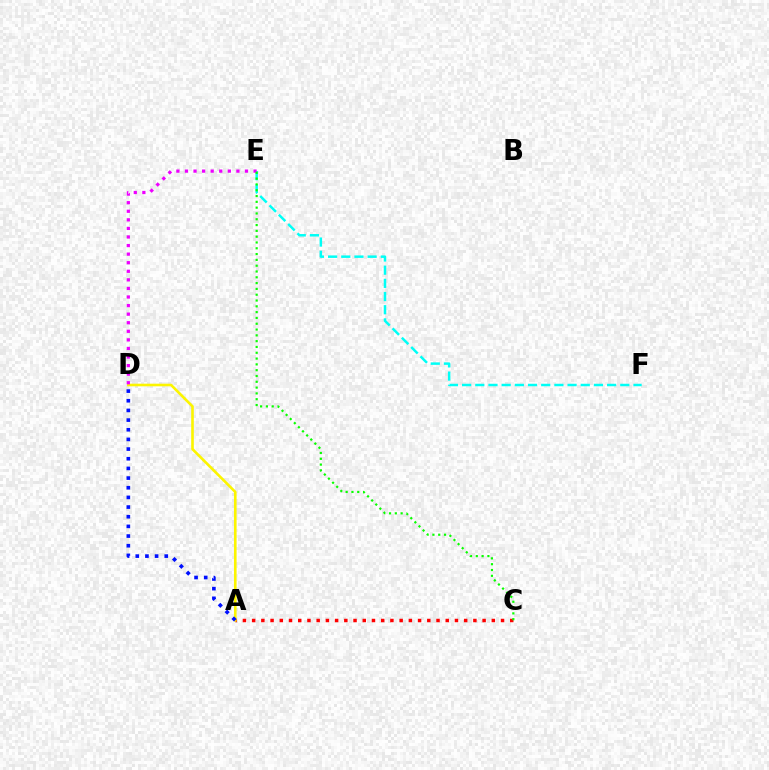{('E', 'F'): [{'color': '#00fff6', 'line_style': 'dashed', 'thickness': 1.79}], ('A', 'C'): [{'color': '#ff0000', 'line_style': 'dotted', 'thickness': 2.5}], ('A', 'D'): [{'color': '#fcf500', 'line_style': 'solid', 'thickness': 1.89}, {'color': '#0010ff', 'line_style': 'dotted', 'thickness': 2.63}], ('D', 'E'): [{'color': '#ee00ff', 'line_style': 'dotted', 'thickness': 2.33}], ('C', 'E'): [{'color': '#08ff00', 'line_style': 'dotted', 'thickness': 1.58}]}